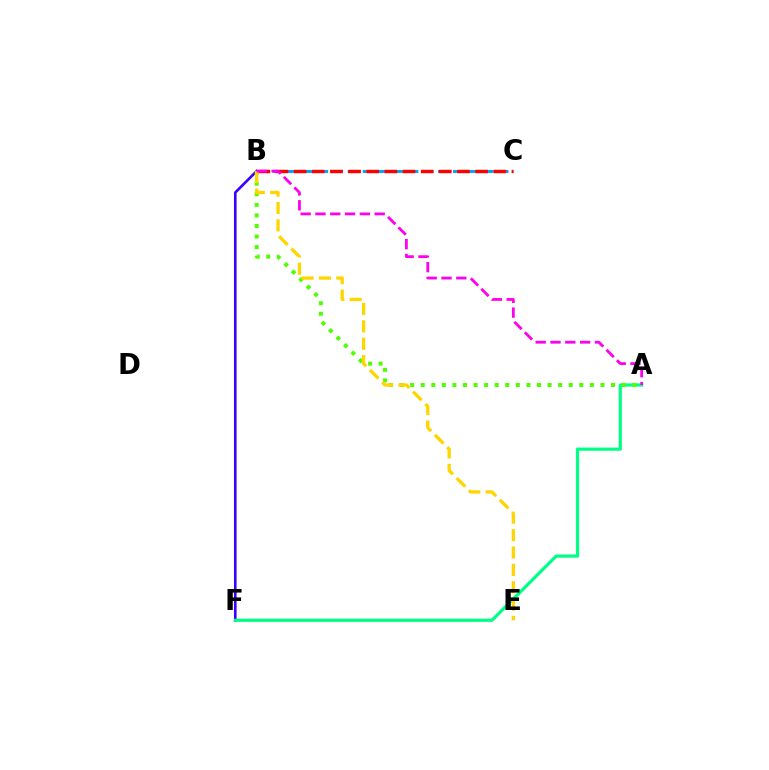{('B', 'F'): [{'color': '#3700ff', 'line_style': 'solid', 'thickness': 1.89}], ('B', 'C'): [{'color': '#009eff', 'line_style': 'dashed', 'thickness': 2.04}, {'color': '#ff0000', 'line_style': 'dashed', 'thickness': 2.47}], ('A', 'F'): [{'color': '#00ff86', 'line_style': 'solid', 'thickness': 2.3}], ('A', 'B'): [{'color': '#4fff00', 'line_style': 'dotted', 'thickness': 2.87}, {'color': '#ff00ed', 'line_style': 'dashed', 'thickness': 2.01}], ('B', 'E'): [{'color': '#ffd500', 'line_style': 'dashed', 'thickness': 2.36}]}